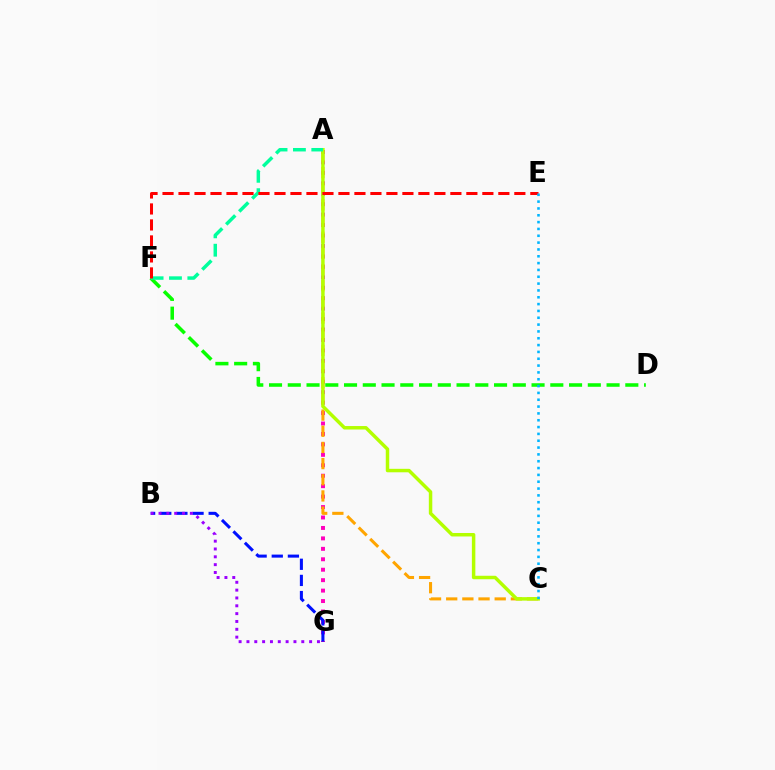{('D', 'F'): [{'color': '#08ff00', 'line_style': 'dashed', 'thickness': 2.55}], ('A', 'G'): [{'color': '#ff00bd', 'line_style': 'dotted', 'thickness': 2.84}], ('B', 'G'): [{'color': '#0010ff', 'line_style': 'dashed', 'thickness': 2.19}, {'color': '#9b00ff', 'line_style': 'dotted', 'thickness': 2.13}], ('A', 'C'): [{'color': '#ffa500', 'line_style': 'dashed', 'thickness': 2.2}, {'color': '#b3ff00', 'line_style': 'solid', 'thickness': 2.5}], ('A', 'F'): [{'color': '#00ff9d', 'line_style': 'dashed', 'thickness': 2.49}], ('E', 'F'): [{'color': '#ff0000', 'line_style': 'dashed', 'thickness': 2.17}], ('C', 'E'): [{'color': '#00b5ff', 'line_style': 'dotted', 'thickness': 1.86}]}